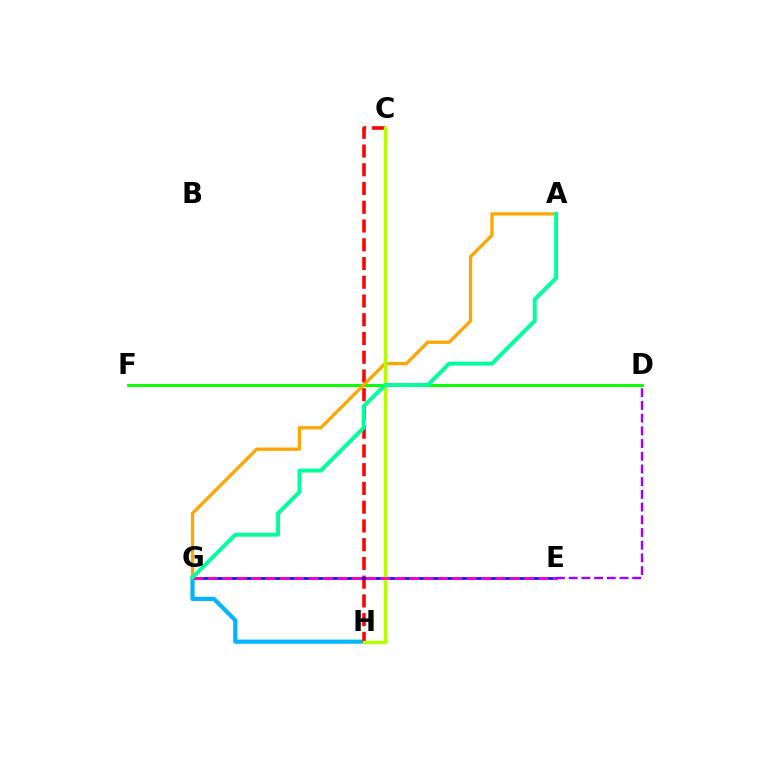{('G', 'H'): [{'color': '#00b5ff', 'line_style': 'solid', 'thickness': 3.0}], ('D', 'F'): [{'color': '#08ff00', 'line_style': 'solid', 'thickness': 2.11}], ('C', 'H'): [{'color': '#ff0000', 'line_style': 'dashed', 'thickness': 2.55}, {'color': '#b3ff00', 'line_style': 'solid', 'thickness': 2.47}], ('E', 'G'): [{'color': '#0010ff', 'line_style': 'solid', 'thickness': 1.93}, {'color': '#ff00bd', 'line_style': 'dashed', 'thickness': 1.95}], ('A', 'G'): [{'color': '#ffa500', 'line_style': 'solid', 'thickness': 2.35}, {'color': '#00ff9d', 'line_style': 'solid', 'thickness': 2.84}], ('D', 'E'): [{'color': '#9b00ff', 'line_style': 'dashed', 'thickness': 1.73}]}